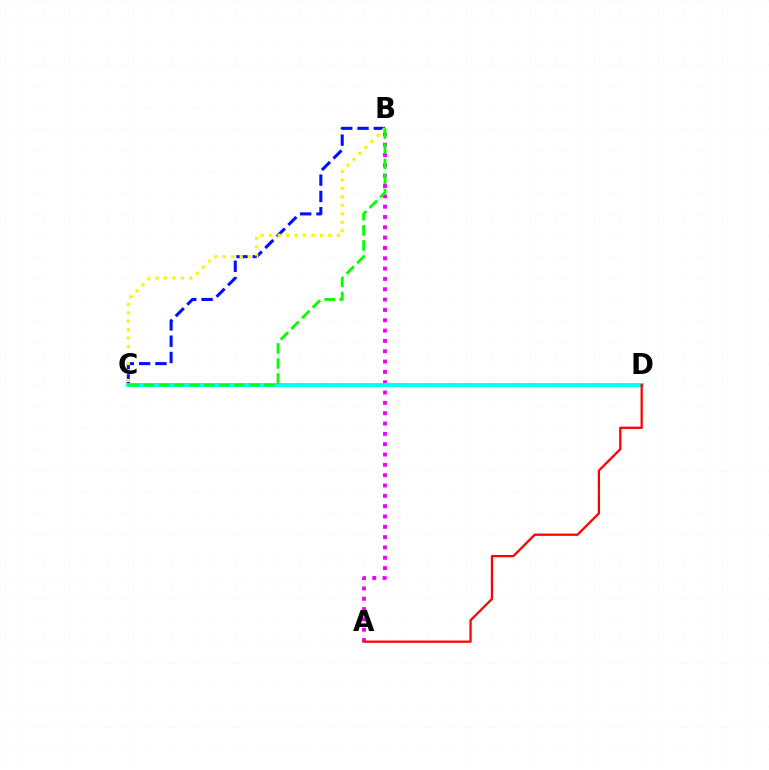{('A', 'B'): [{'color': '#ee00ff', 'line_style': 'dotted', 'thickness': 2.81}], ('B', 'C'): [{'color': '#0010ff', 'line_style': 'dashed', 'thickness': 2.21}, {'color': '#fcf500', 'line_style': 'dotted', 'thickness': 2.3}, {'color': '#08ff00', 'line_style': 'dashed', 'thickness': 2.05}], ('C', 'D'): [{'color': '#00fff6', 'line_style': 'solid', 'thickness': 2.8}], ('A', 'D'): [{'color': '#ff0000', 'line_style': 'solid', 'thickness': 1.63}]}